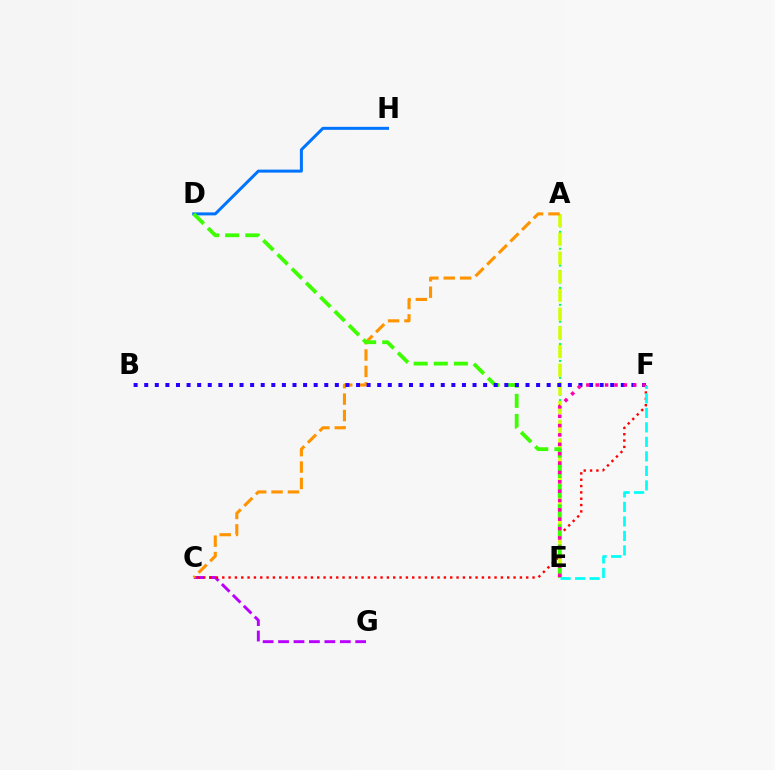{('A', 'E'): [{'color': '#00ff5c', 'line_style': 'dotted', 'thickness': 1.52}, {'color': '#d1ff00', 'line_style': 'dashed', 'thickness': 2.54}], ('D', 'H'): [{'color': '#0074ff', 'line_style': 'solid', 'thickness': 2.16}], ('C', 'G'): [{'color': '#b900ff', 'line_style': 'dashed', 'thickness': 2.1}], ('C', 'F'): [{'color': '#ff0000', 'line_style': 'dotted', 'thickness': 1.72}], ('A', 'C'): [{'color': '#ff9400', 'line_style': 'dashed', 'thickness': 2.23}], ('D', 'E'): [{'color': '#3dff00', 'line_style': 'dashed', 'thickness': 2.73}], ('B', 'F'): [{'color': '#2500ff', 'line_style': 'dotted', 'thickness': 2.88}], ('E', 'F'): [{'color': '#ff00ac', 'line_style': 'dotted', 'thickness': 2.54}, {'color': '#00fff6', 'line_style': 'dashed', 'thickness': 1.97}]}